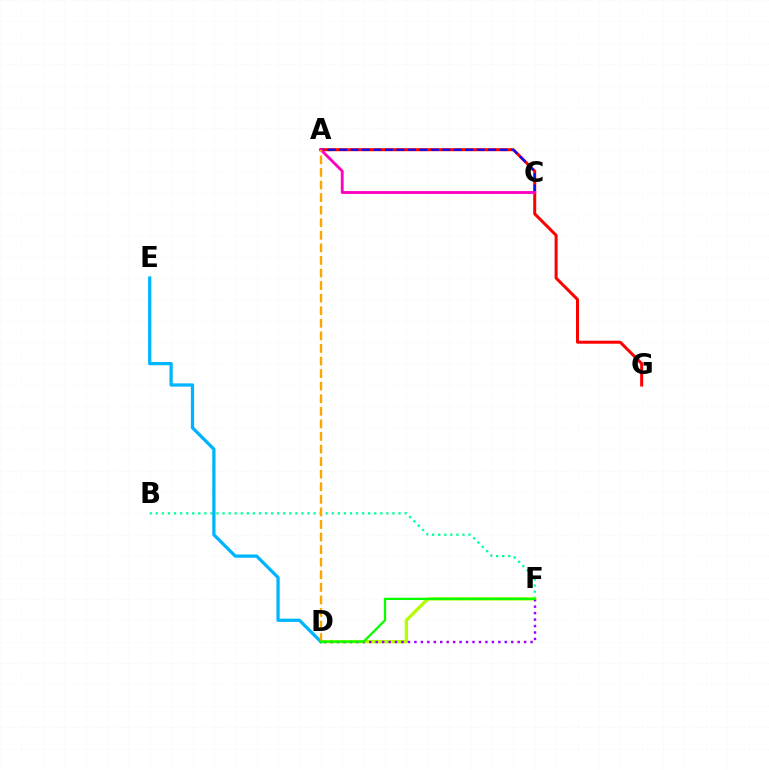{('B', 'F'): [{'color': '#00ff9d', 'line_style': 'dotted', 'thickness': 1.65}], ('D', 'F'): [{'color': '#b3ff00', 'line_style': 'solid', 'thickness': 2.38}, {'color': '#9b00ff', 'line_style': 'dotted', 'thickness': 1.75}, {'color': '#08ff00', 'line_style': 'solid', 'thickness': 1.64}], ('A', 'G'): [{'color': '#ff0000', 'line_style': 'solid', 'thickness': 2.17}], ('A', 'C'): [{'color': '#0010ff', 'line_style': 'dashed', 'thickness': 1.56}, {'color': '#ff00bd', 'line_style': 'solid', 'thickness': 2.05}], ('D', 'E'): [{'color': '#00b5ff', 'line_style': 'solid', 'thickness': 2.35}], ('A', 'D'): [{'color': '#ffa500', 'line_style': 'dashed', 'thickness': 1.71}]}